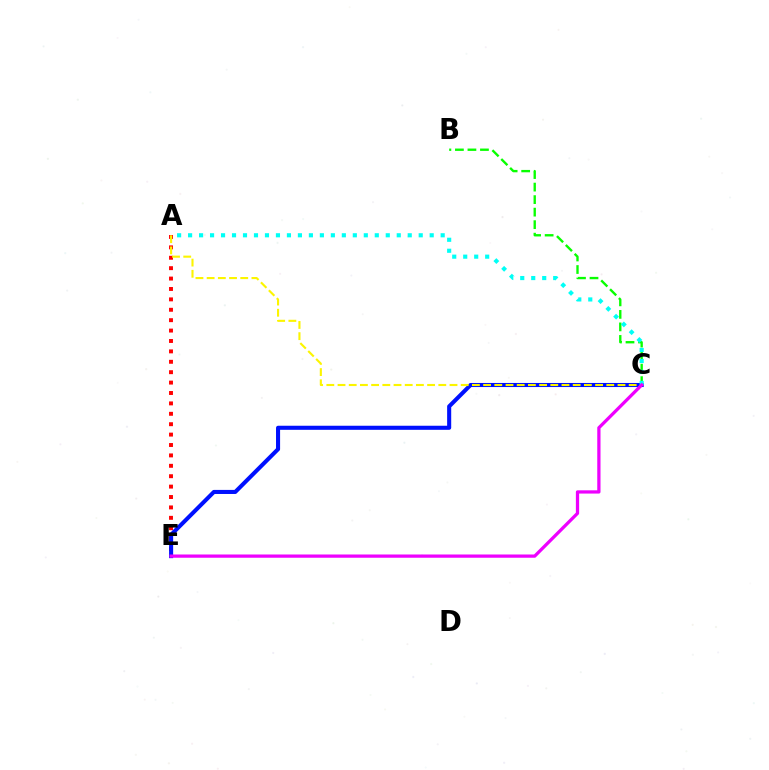{('B', 'C'): [{'color': '#08ff00', 'line_style': 'dashed', 'thickness': 1.7}], ('A', 'E'): [{'color': '#ff0000', 'line_style': 'dotted', 'thickness': 2.83}], ('C', 'E'): [{'color': '#0010ff', 'line_style': 'solid', 'thickness': 2.93}, {'color': '#ee00ff', 'line_style': 'solid', 'thickness': 2.34}], ('A', 'C'): [{'color': '#fcf500', 'line_style': 'dashed', 'thickness': 1.52}, {'color': '#00fff6', 'line_style': 'dotted', 'thickness': 2.98}]}